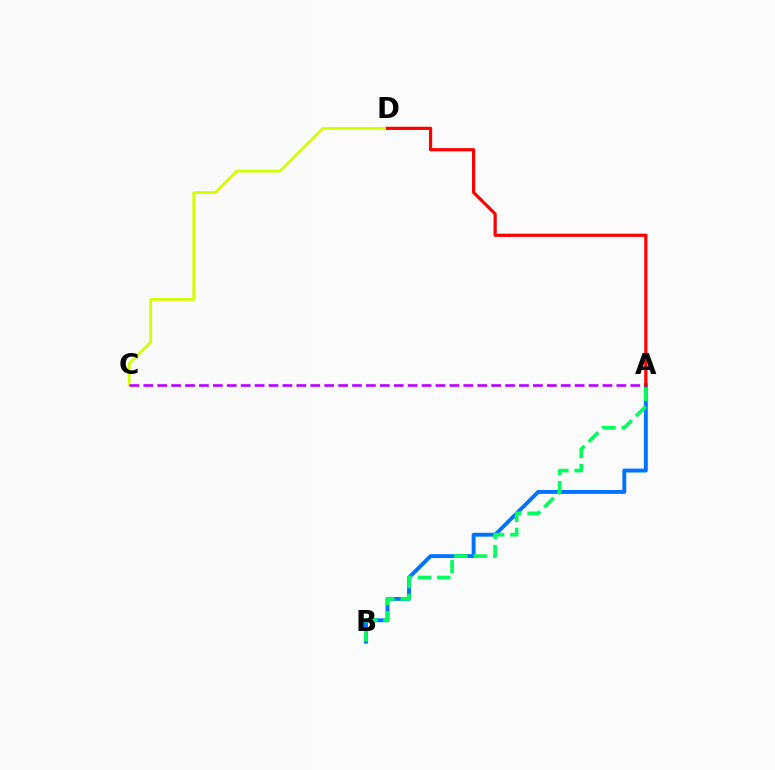{('C', 'D'): [{'color': '#d1ff00', 'line_style': 'solid', 'thickness': 1.99}], ('A', 'C'): [{'color': '#b900ff', 'line_style': 'dashed', 'thickness': 1.89}], ('A', 'B'): [{'color': '#0074ff', 'line_style': 'solid', 'thickness': 2.8}, {'color': '#00ff5c', 'line_style': 'dashed', 'thickness': 2.62}], ('A', 'D'): [{'color': '#ff0000', 'line_style': 'solid', 'thickness': 2.31}]}